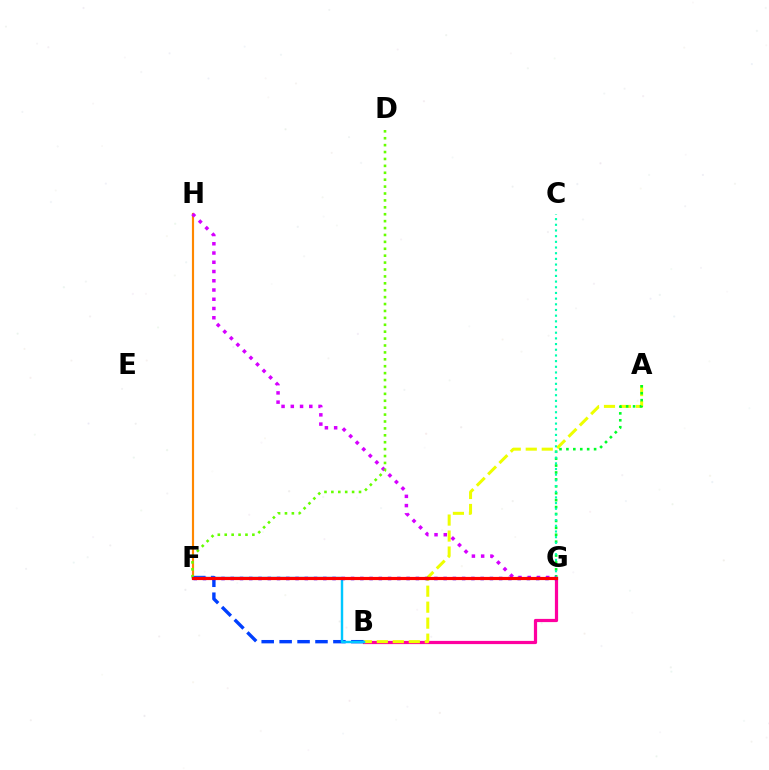{('B', 'G'): [{'color': '#ff00a0', 'line_style': 'solid', 'thickness': 2.31}], ('A', 'B'): [{'color': '#eeff00', 'line_style': 'dashed', 'thickness': 2.17}], ('F', 'H'): [{'color': '#ff8800', 'line_style': 'solid', 'thickness': 1.55}], ('A', 'G'): [{'color': '#00ff27', 'line_style': 'dotted', 'thickness': 1.88}], ('B', 'F'): [{'color': '#003fff', 'line_style': 'dashed', 'thickness': 2.44}, {'color': '#00c7ff', 'line_style': 'solid', 'thickness': 1.75}], ('C', 'G'): [{'color': '#00ffaf', 'line_style': 'dotted', 'thickness': 1.54}], ('G', 'H'): [{'color': '#d600ff', 'line_style': 'dotted', 'thickness': 2.51}], ('D', 'F'): [{'color': '#66ff00', 'line_style': 'dotted', 'thickness': 1.88}], ('F', 'G'): [{'color': '#4f00ff', 'line_style': 'dotted', 'thickness': 2.51}, {'color': '#ff0000', 'line_style': 'solid', 'thickness': 2.28}]}